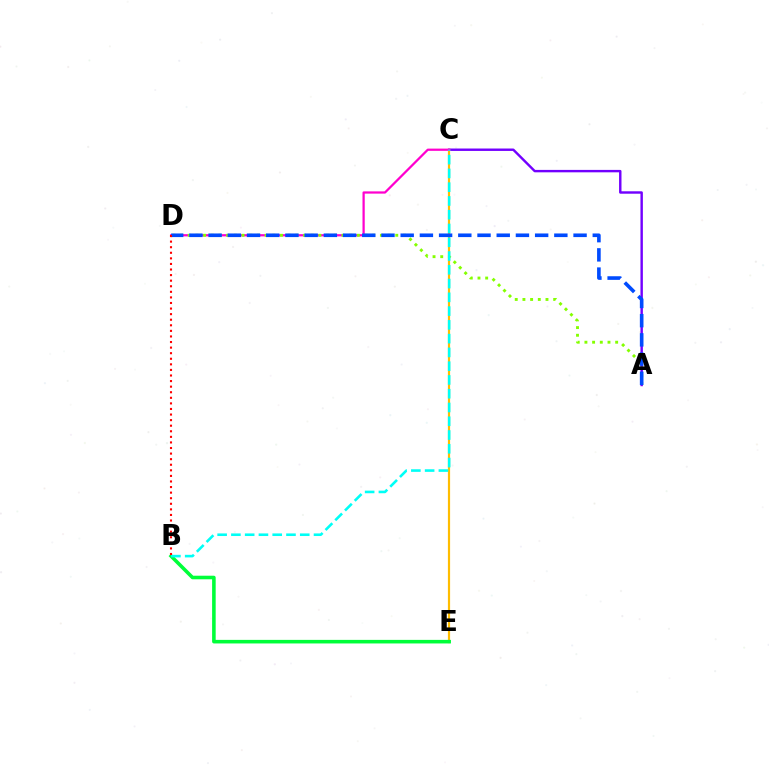{('A', 'C'): [{'color': '#7200ff', 'line_style': 'solid', 'thickness': 1.74}], ('C', 'E'): [{'color': '#ffbd00', 'line_style': 'solid', 'thickness': 1.58}], ('C', 'D'): [{'color': '#ff00cf', 'line_style': 'solid', 'thickness': 1.62}], ('B', 'E'): [{'color': '#00ff39', 'line_style': 'solid', 'thickness': 2.57}], ('A', 'D'): [{'color': '#84ff00', 'line_style': 'dotted', 'thickness': 2.09}, {'color': '#004bff', 'line_style': 'dashed', 'thickness': 2.61}], ('B', 'C'): [{'color': '#00fff6', 'line_style': 'dashed', 'thickness': 1.87}], ('B', 'D'): [{'color': '#ff0000', 'line_style': 'dotted', 'thickness': 1.52}]}